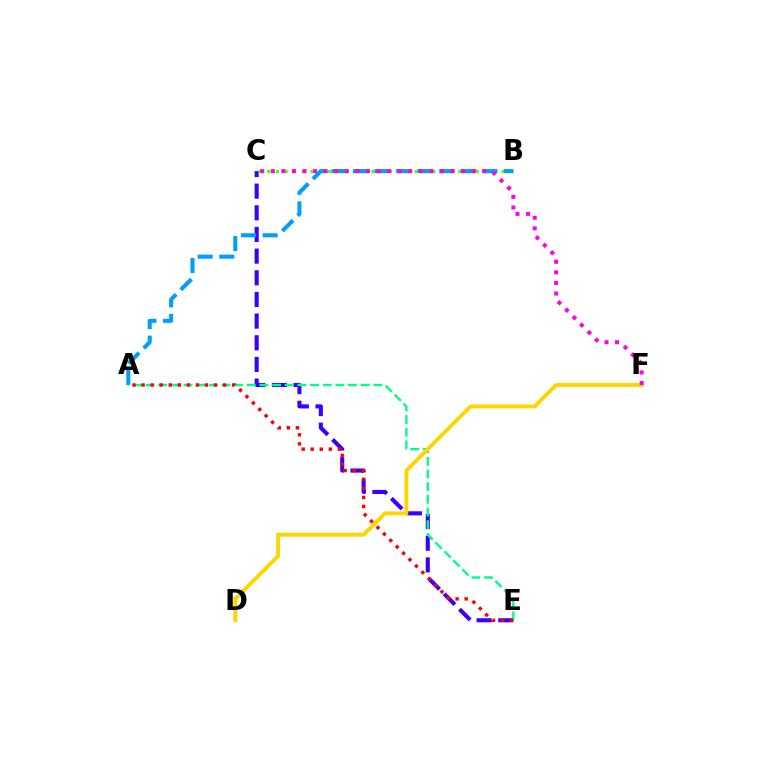{('C', 'E'): [{'color': '#3700ff', 'line_style': 'dashed', 'thickness': 2.94}], ('B', 'C'): [{'color': '#4fff00', 'line_style': 'dotted', 'thickness': 2.36}], ('A', 'B'): [{'color': '#009eff', 'line_style': 'dashed', 'thickness': 2.93}], ('A', 'E'): [{'color': '#00ff86', 'line_style': 'dashed', 'thickness': 1.72}, {'color': '#ff0000', 'line_style': 'dotted', 'thickness': 2.46}], ('D', 'F'): [{'color': '#ffd500', 'line_style': 'solid', 'thickness': 2.81}], ('C', 'F'): [{'color': '#ff00ed', 'line_style': 'dotted', 'thickness': 2.87}]}